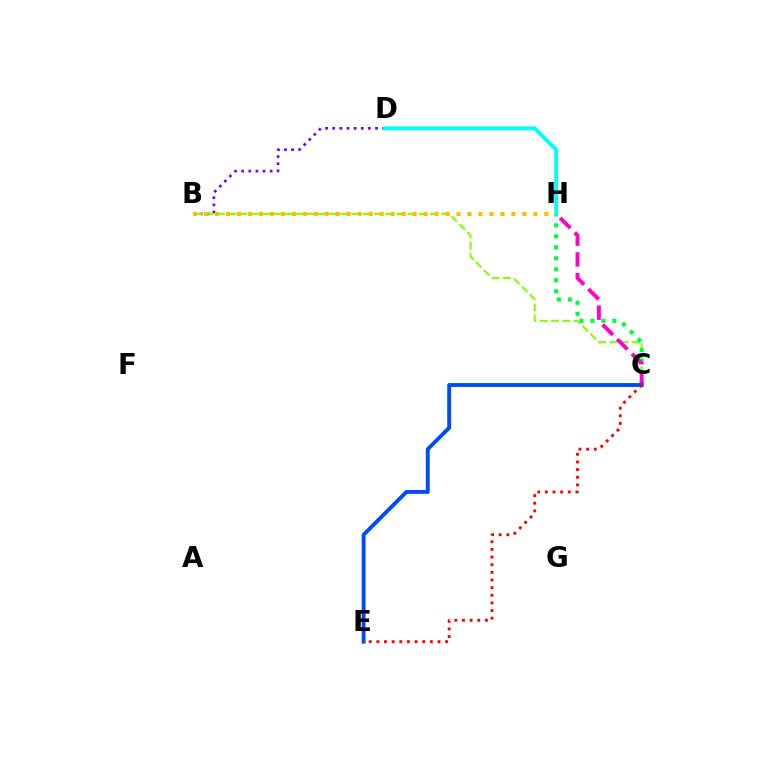{('B', 'D'): [{'color': '#7200ff', 'line_style': 'dotted', 'thickness': 1.94}], ('B', 'C'): [{'color': '#84ff00', 'line_style': 'dashed', 'thickness': 1.52}], ('C', 'H'): [{'color': '#00ff39', 'line_style': 'dotted', 'thickness': 2.98}, {'color': '#ff00cf', 'line_style': 'dashed', 'thickness': 2.81}], ('D', 'H'): [{'color': '#00fff6', 'line_style': 'solid', 'thickness': 2.77}], ('C', 'E'): [{'color': '#004bff', 'line_style': 'solid', 'thickness': 2.8}, {'color': '#ff0000', 'line_style': 'dotted', 'thickness': 2.08}], ('B', 'H'): [{'color': '#ffbd00', 'line_style': 'dotted', 'thickness': 2.98}]}